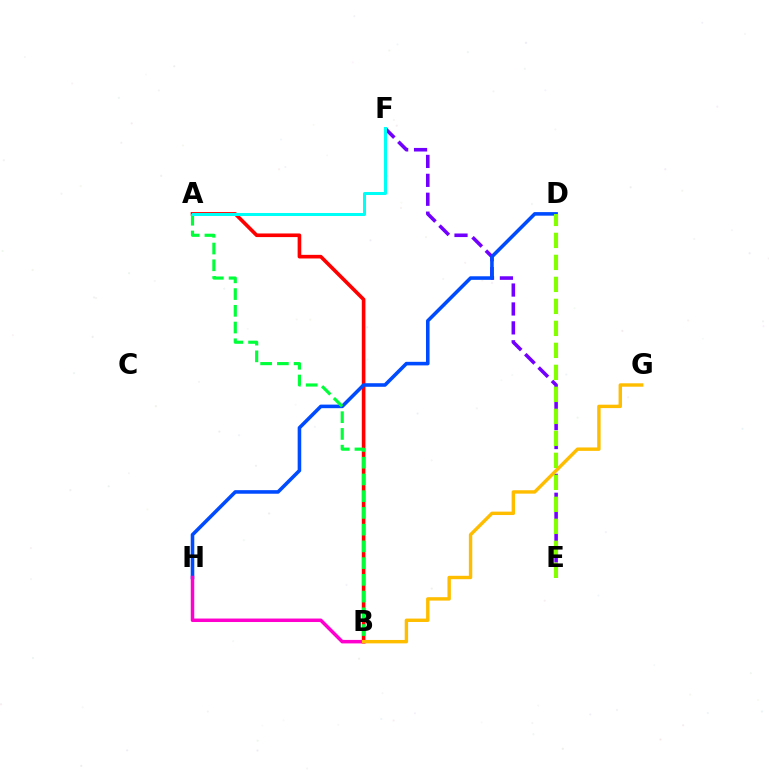{('E', 'F'): [{'color': '#7200ff', 'line_style': 'dashed', 'thickness': 2.57}], ('A', 'B'): [{'color': '#ff0000', 'line_style': 'solid', 'thickness': 2.61}, {'color': '#00ff39', 'line_style': 'dashed', 'thickness': 2.27}], ('D', 'H'): [{'color': '#004bff', 'line_style': 'solid', 'thickness': 2.57}], ('B', 'H'): [{'color': '#ff00cf', 'line_style': 'solid', 'thickness': 2.51}], ('B', 'G'): [{'color': '#ffbd00', 'line_style': 'solid', 'thickness': 2.45}], ('D', 'E'): [{'color': '#84ff00', 'line_style': 'dashed', 'thickness': 2.99}], ('A', 'F'): [{'color': '#00fff6', 'line_style': 'solid', 'thickness': 2.17}]}